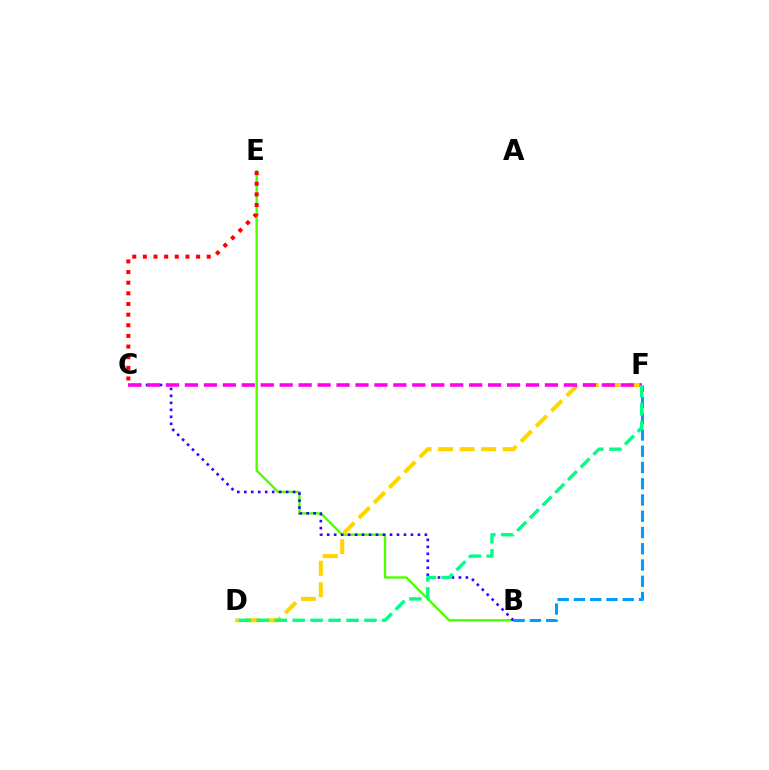{('B', 'E'): [{'color': '#4fff00', 'line_style': 'solid', 'thickness': 1.71}], ('D', 'F'): [{'color': '#ffd500', 'line_style': 'dashed', 'thickness': 2.92}, {'color': '#00ff86', 'line_style': 'dashed', 'thickness': 2.44}], ('B', 'C'): [{'color': '#3700ff', 'line_style': 'dotted', 'thickness': 1.9}], ('B', 'F'): [{'color': '#009eff', 'line_style': 'dashed', 'thickness': 2.21}], ('C', 'F'): [{'color': '#ff00ed', 'line_style': 'dashed', 'thickness': 2.57}], ('C', 'E'): [{'color': '#ff0000', 'line_style': 'dotted', 'thickness': 2.89}]}